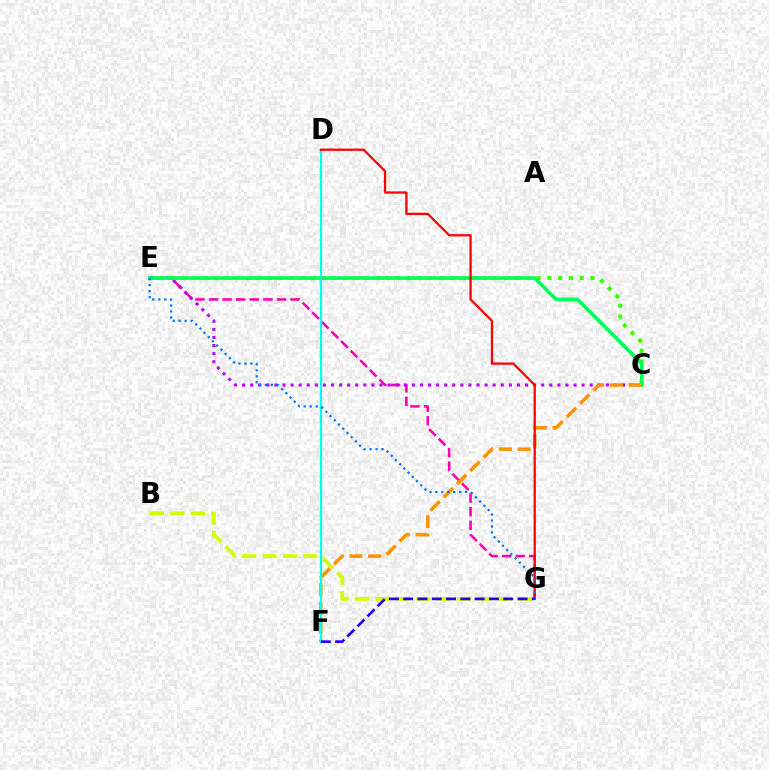{('C', 'E'): [{'color': '#3dff00', 'line_style': 'dotted', 'thickness': 2.92}, {'color': '#b900ff', 'line_style': 'dotted', 'thickness': 2.2}, {'color': '#00ff5c', 'line_style': 'solid', 'thickness': 2.62}], ('E', 'G'): [{'color': '#ff00ac', 'line_style': 'dashed', 'thickness': 1.85}, {'color': '#0074ff', 'line_style': 'dotted', 'thickness': 1.62}], ('B', 'G'): [{'color': '#d1ff00', 'line_style': 'dashed', 'thickness': 2.77}], ('C', 'F'): [{'color': '#ff9400', 'line_style': 'dashed', 'thickness': 2.55}], ('D', 'F'): [{'color': '#00fff6', 'line_style': 'solid', 'thickness': 1.61}], ('D', 'G'): [{'color': '#ff0000', 'line_style': 'solid', 'thickness': 1.62}], ('F', 'G'): [{'color': '#2500ff', 'line_style': 'dashed', 'thickness': 1.94}]}